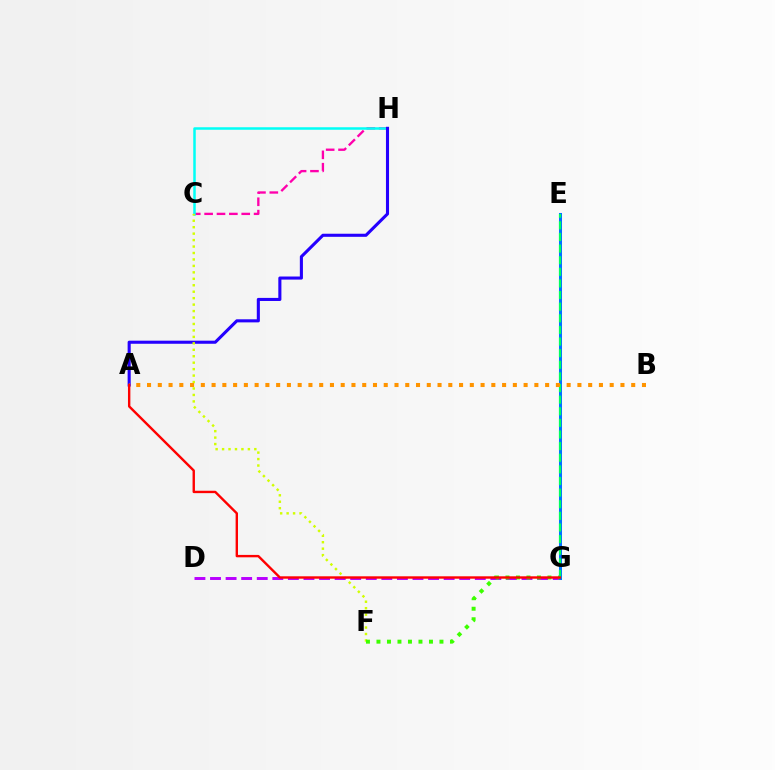{('C', 'H'): [{'color': '#ff00ac', 'line_style': 'dashed', 'thickness': 1.68}, {'color': '#00fff6', 'line_style': 'solid', 'thickness': 1.81}], ('A', 'H'): [{'color': '#2500ff', 'line_style': 'solid', 'thickness': 2.22}], ('C', 'F'): [{'color': '#d1ff00', 'line_style': 'dotted', 'thickness': 1.75}], ('D', 'G'): [{'color': '#b900ff', 'line_style': 'dashed', 'thickness': 2.12}], ('F', 'G'): [{'color': '#3dff00', 'line_style': 'dotted', 'thickness': 2.85}], ('E', 'G'): [{'color': '#0074ff', 'line_style': 'solid', 'thickness': 2.17}, {'color': '#00ff5c', 'line_style': 'dashed', 'thickness': 1.58}], ('A', 'B'): [{'color': '#ff9400', 'line_style': 'dotted', 'thickness': 2.92}], ('A', 'G'): [{'color': '#ff0000', 'line_style': 'solid', 'thickness': 1.72}]}